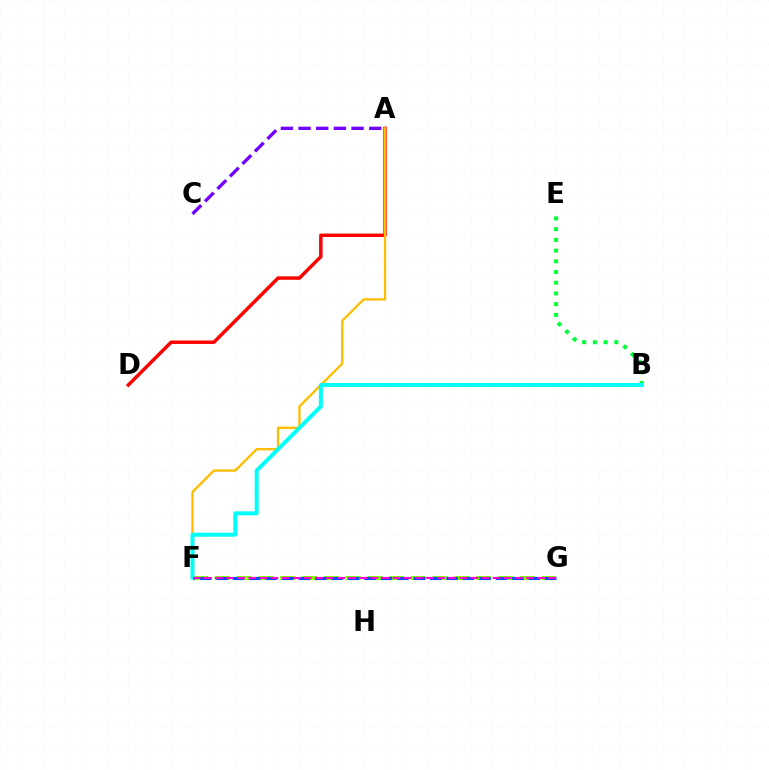{('A', 'D'): [{'color': '#ff0000', 'line_style': 'solid', 'thickness': 2.49}], ('F', 'G'): [{'color': '#84ff00', 'line_style': 'dashed', 'thickness': 2.96}, {'color': '#004bff', 'line_style': 'dashed', 'thickness': 2.23}, {'color': '#ff00cf', 'line_style': 'dashed', 'thickness': 1.51}], ('A', 'F'): [{'color': '#ffbd00', 'line_style': 'solid', 'thickness': 1.69}], ('A', 'C'): [{'color': '#7200ff', 'line_style': 'dashed', 'thickness': 2.4}], ('B', 'E'): [{'color': '#00ff39', 'line_style': 'dotted', 'thickness': 2.91}], ('B', 'F'): [{'color': '#00fff6', 'line_style': 'solid', 'thickness': 2.87}]}